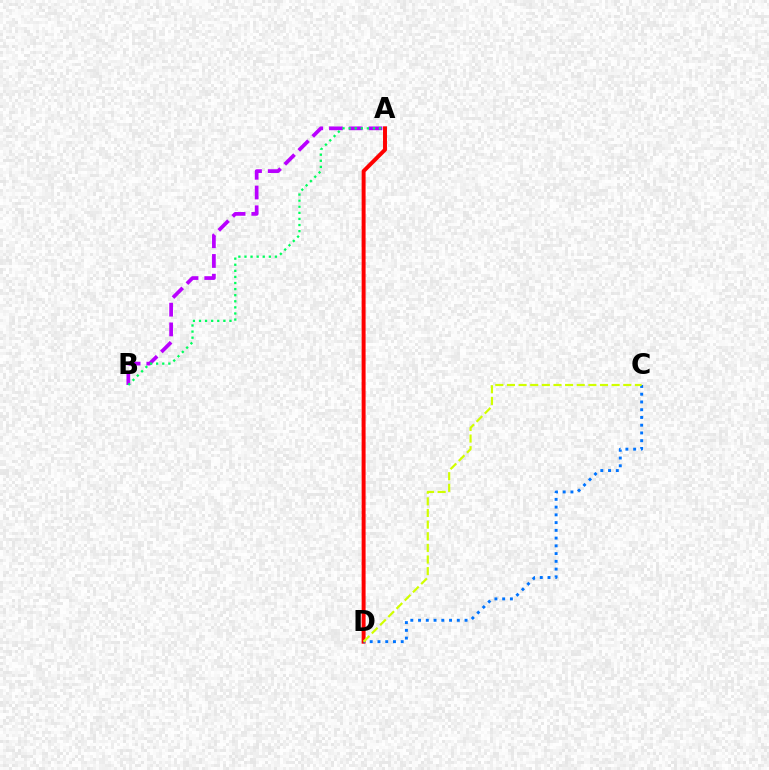{('A', 'B'): [{'color': '#b900ff', 'line_style': 'dashed', 'thickness': 2.68}, {'color': '#00ff5c', 'line_style': 'dotted', 'thickness': 1.65}], ('A', 'D'): [{'color': '#ff0000', 'line_style': 'solid', 'thickness': 2.85}], ('C', 'D'): [{'color': '#0074ff', 'line_style': 'dotted', 'thickness': 2.1}, {'color': '#d1ff00', 'line_style': 'dashed', 'thickness': 1.58}]}